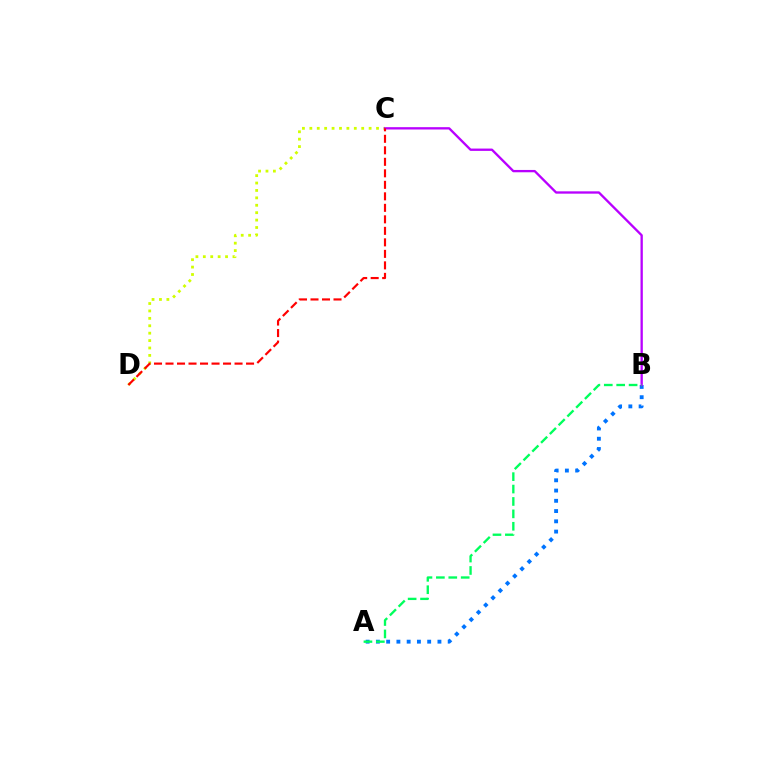{('C', 'D'): [{'color': '#d1ff00', 'line_style': 'dotted', 'thickness': 2.01}, {'color': '#ff0000', 'line_style': 'dashed', 'thickness': 1.56}], ('A', 'B'): [{'color': '#0074ff', 'line_style': 'dotted', 'thickness': 2.79}, {'color': '#00ff5c', 'line_style': 'dashed', 'thickness': 1.69}], ('B', 'C'): [{'color': '#b900ff', 'line_style': 'solid', 'thickness': 1.67}]}